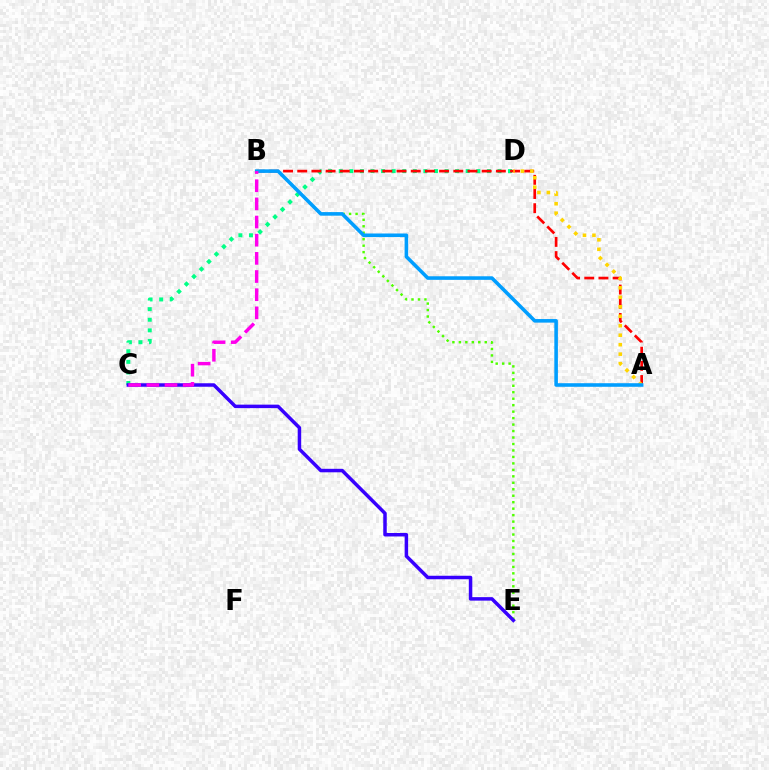{('B', 'E'): [{'color': '#4fff00', 'line_style': 'dotted', 'thickness': 1.76}], ('C', 'D'): [{'color': '#00ff86', 'line_style': 'dotted', 'thickness': 2.87}], ('A', 'B'): [{'color': '#ff0000', 'line_style': 'dashed', 'thickness': 1.93}, {'color': '#009eff', 'line_style': 'solid', 'thickness': 2.57}], ('A', 'D'): [{'color': '#ffd500', 'line_style': 'dotted', 'thickness': 2.57}], ('C', 'E'): [{'color': '#3700ff', 'line_style': 'solid', 'thickness': 2.52}], ('B', 'C'): [{'color': '#ff00ed', 'line_style': 'dashed', 'thickness': 2.47}]}